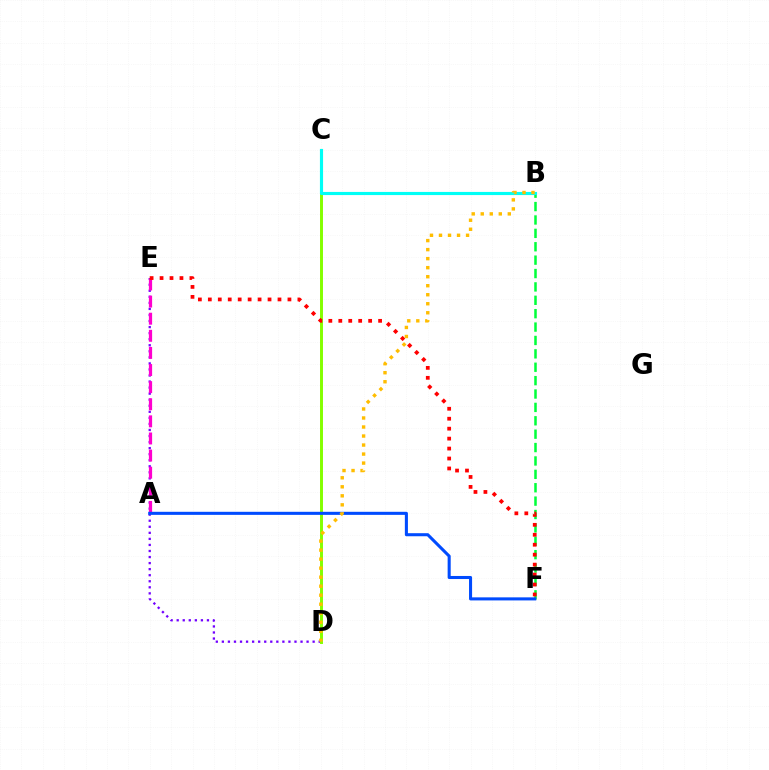{('D', 'E'): [{'color': '#7200ff', 'line_style': 'dotted', 'thickness': 1.64}], ('C', 'D'): [{'color': '#84ff00', 'line_style': 'solid', 'thickness': 2.13}], ('B', 'F'): [{'color': '#00ff39', 'line_style': 'dashed', 'thickness': 1.82}], ('B', 'C'): [{'color': '#00fff6', 'line_style': 'solid', 'thickness': 2.26}], ('A', 'E'): [{'color': '#ff00cf', 'line_style': 'dashed', 'thickness': 2.32}], ('E', 'F'): [{'color': '#ff0000', 'line_style': 'dotted', 'thickness': 2.7}], ('A', 'F'): [{'color': '#004bff', 'line_style': 'solid', 'thickness': 2.21}], ('B', 'D'): [{'color': '#ffbd00', 'line_style': 'dotted', 'thickness': 2.45}]}